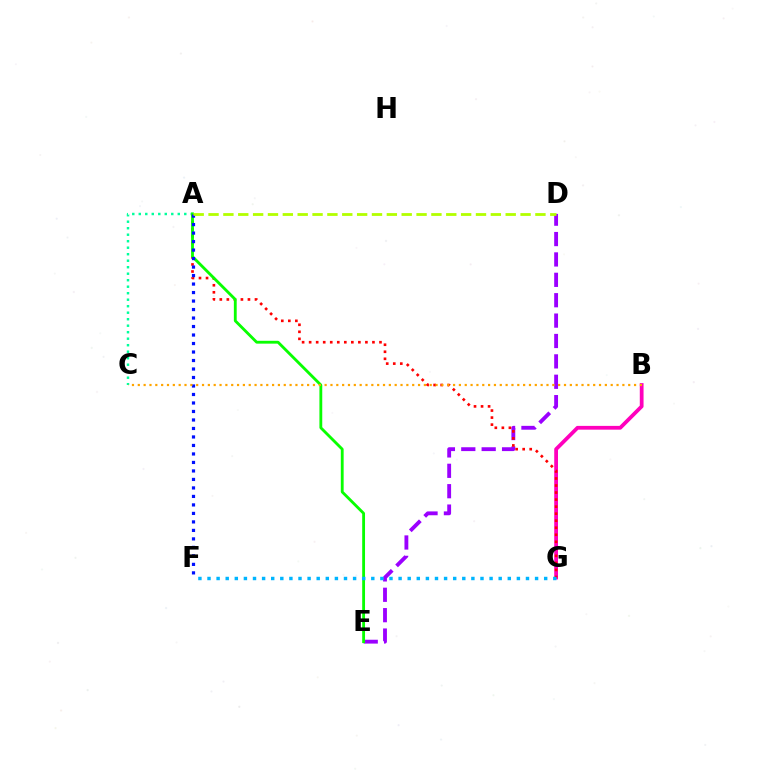{('D', 'E'): [{'color': '#9b00ff', 'line_style': 'dashed', 'thickness': 2.77}], ('A', 'C'): [{'color': '#00ff9d', 'line_style': 'dotted', 'thickness': 1.77}], ('B', 'G'): [{'color': '#ff00bd', 'line_style': 'solid', 'thickness': 2.72}], ('A', 'G'): [{'color': '#ff0000', 'line_style': 'dotted', 'thickness': 1.91}], ('A', 'E'): [{'color': '#08ff00', 'line_style': 'solid', 'thickness': 2.04}], ('A', 'F'): [{'color': '#0010ff', 'line_style': 'dotted', 'thickness': 2.31}], ('F', 'G'): [{'color': '#00b5ff', 'line_style': 'dotted', 'thickness': 2.47}], ('B', 'C'): [{'color': '#ffa500', 'line_style': 'dotted', 'thickness': 1.59}], ('A', 'D'): [{'color': '#b3ff00', 'line_style': 'dashed', 'thickness': 2.02}]}